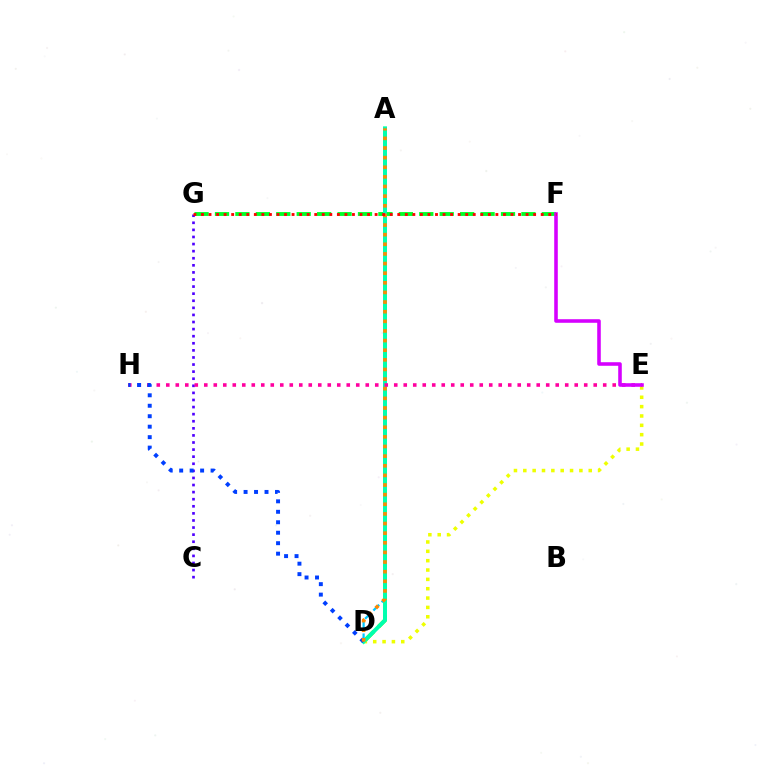{('A', 'D'): [{'color': '#66ff00', 'line_style': 'dashed', 'thickness': 2.85}, {'color': '#00c7ff', 'line_style': 'dashed', 'thickness': 1.59}, {'color': '#00ffaf', 'line_style': 'solid', 'thickness': 2.85}, {'color': '#ff8800', 'line_style': 'dotted', 'thickness': 2.62}], ('D', 'E'): [{'color': '#eeff00', 'line_style': 'dotted', 'thickness': 2.54}], ('F', 'G'): [{'color': '#00ff27', 'line_style': 'dashed', 'thickness': 2.78}, {'color': '#ff0000', 'line_style': 'dotted', 'thickness': 2.05}], ('C', 'G'): [{'color': '#4f00ff', 'line_style': 'dotted', 'thickness': 1.93}], ('E', 'H'): [{'color': '#ff00a0', 'line_style': 'dotted', 'thickness': 2.58}], ('D', 'H'): [{'color': '#003fff', 'line_style': 'dotted', 'thickness': 2.84}], ('E', 'F'): [{'color': '#d600ff', 'line_style': 'solid', 'thickness': 2.57}]}